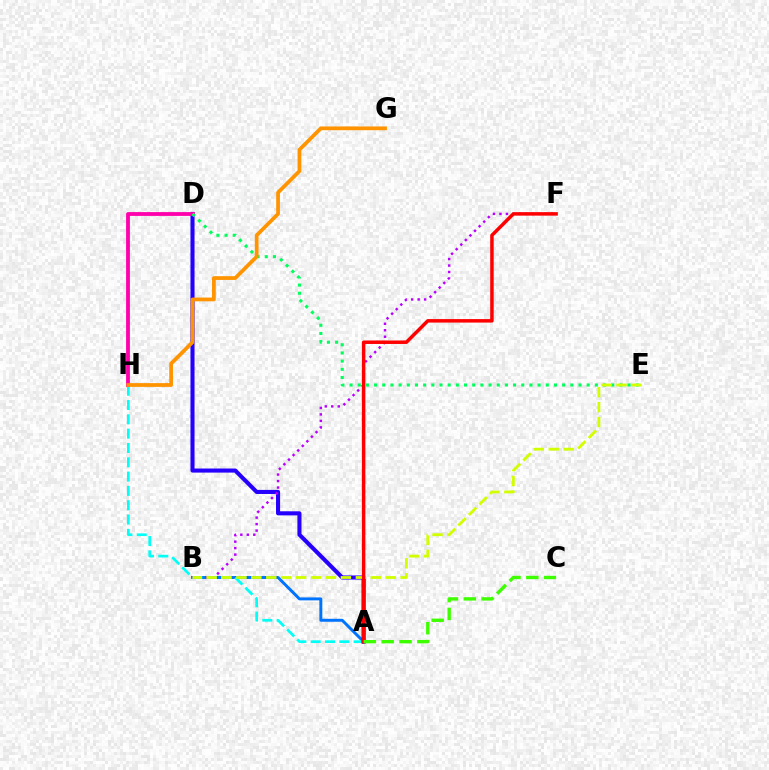{('A', 'B'): [{'color': '#0074ff', 'line_style': 'solid', 'thickness': 2.13}], ('A', 'H'): [{'color': '#00fff6', 'line_style': 'dashed', 'thickness': 1.94}], ('A', 'D'): [{'color': '#2500ff', 'line_style': 'solid', 'thickness': 2.94}], ('B', 'F'): [{'color': '#b900ff', 'line_style': 'dotted', 'thickness': 1.76}], ('D', 'H'): [{'color': '#ff00ac', 'line_style': 'solid', 'thickness': 2.75}], ('D', 'E'): [{'color': '#00ff5c', 'line_style': 'dotted', 'thickness': 2.22}], ('B', 'E'): [{'color': '#d1ff00', 'line_style': 'dashed', 'thickness': 2.03}], ('A', 'F'): [{'color': '#ff0000', 'line_style': 'solid', 'thickness': 2.51}], ('G', 'H'): [{'color': '#ff9400', 'line_style': 'solid', 'thickness': 2.7}], ('A', 'C'): [{'color': '#3dff00', 'line_style': 'dashed', 'thickness': 2.42}]}